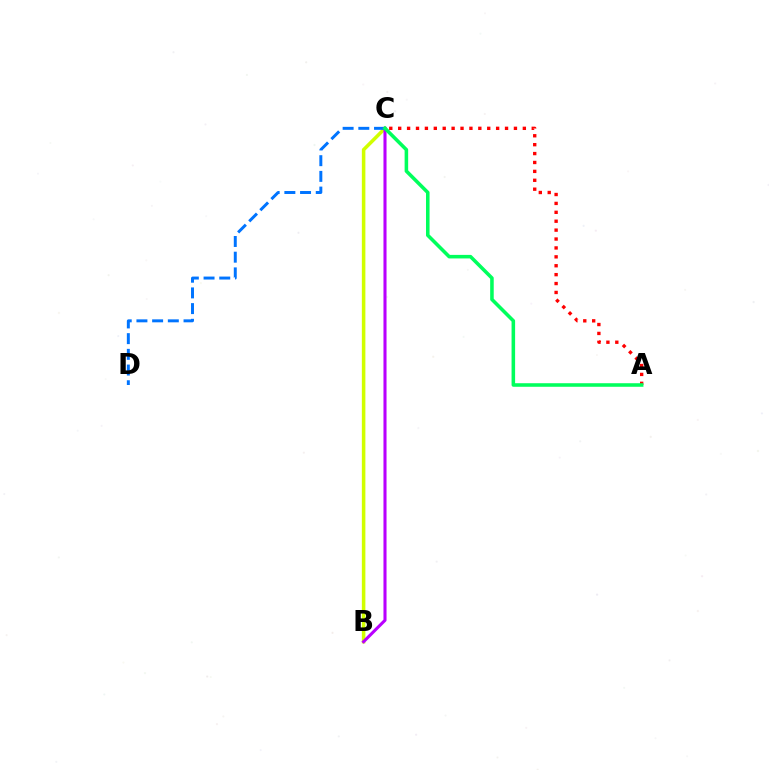{('B', 'C'): [{'color': '#d1ff00', 'line_style': 'solid', 'thickness': 2.55}, {'color': '#b900ff', 'line_style': 'solid', 'thickness': 2.21}], ('A', 'C'): [{'color': '#ff0000', 'line_style': 'dotted', 'thickness': 2.42}, {'color': '#00ff5c', 'line_style': 'solid', 'thickness': 2.56}], ('C', 'D'): [{'color': '#0074ff', 'line_style': 'dashed', 'thickness': 2.13}]}